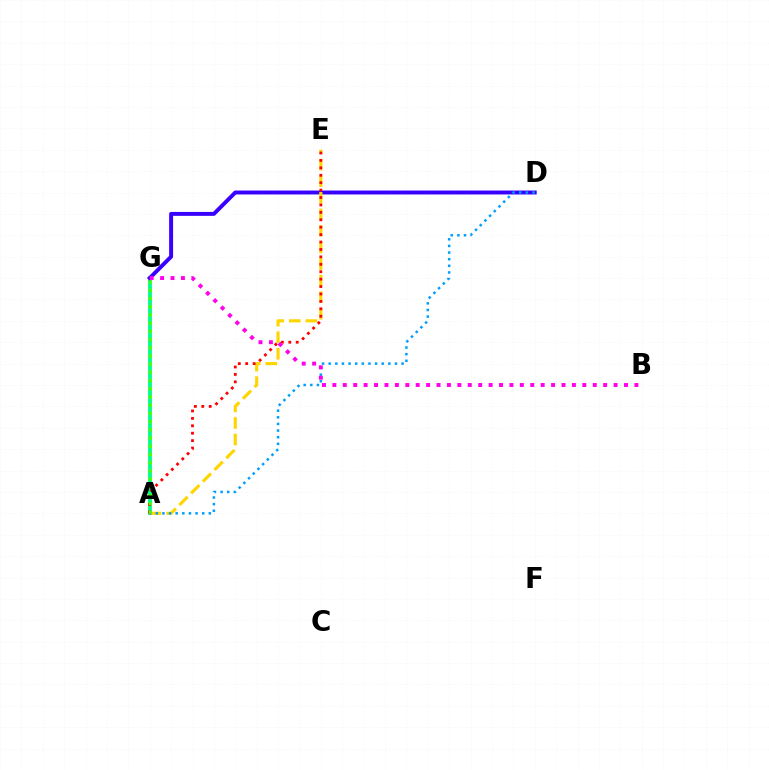{('A', 'G'): [{'color': '#00ff86', 'line_style': 'solid', 'thickness': 2.75}, {'color': '#4fff00', 'line_style': 'dotted', 'thickness': 2.23}], ('D', 'G'): [{'color': '#3700ff', 'line_style': 'solid', 'thickness': 2.83}], ('A', 'E'): [{'color': '#ffd500', 'line_style': 'dashed', 'thickness': 2.25}, {'color': '#ff0000', 'line_style': 'dotted', 'thickness': 2.02}], ('A', 'D'): [{'color': '#009eff', 'line_style': 'dotted', 'thickness': 1.8}], ('B', 'G'): [{'color': '#ff00ed', 'line_style': 'dotted', 'thickness': 2.83}]}